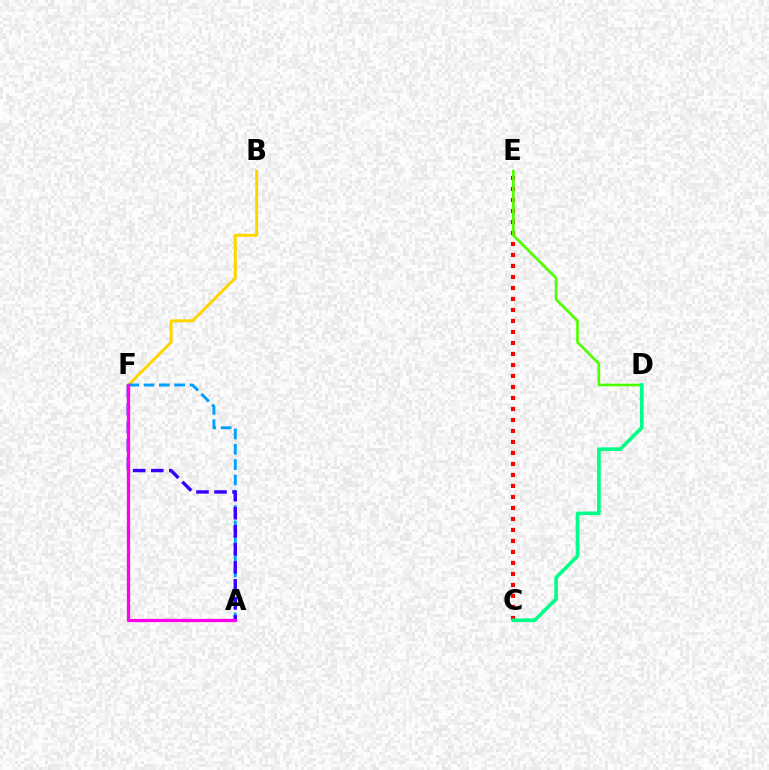{('B', 'F'): [{'color': '#ffd500', 'line_style': 'solid', 'thickness': 2.12}], ('A', 'F'): [{'color': '#009eff', 'line_style': 'dashed', 'thickness': 2.08}, {'color': '#3700ff', 'line_style': 'dashed', 'thickness': 2.45}, {'color': '#ff00ed', 'line_style': 'solid', 'thickness': 2.35}], ('C', 'E'): [{'color': '#ff0000', 'line_style': 'dotted', 'thickness': 2.99}], ('D', 'E'): [{'color': '#4fff00', 'line_style': 'solid', 'thickness': 1.92}], ('C', 'D'): [{'color': '#00ff86', 'line_style': 'solid', 'thickness': 2.61}]}